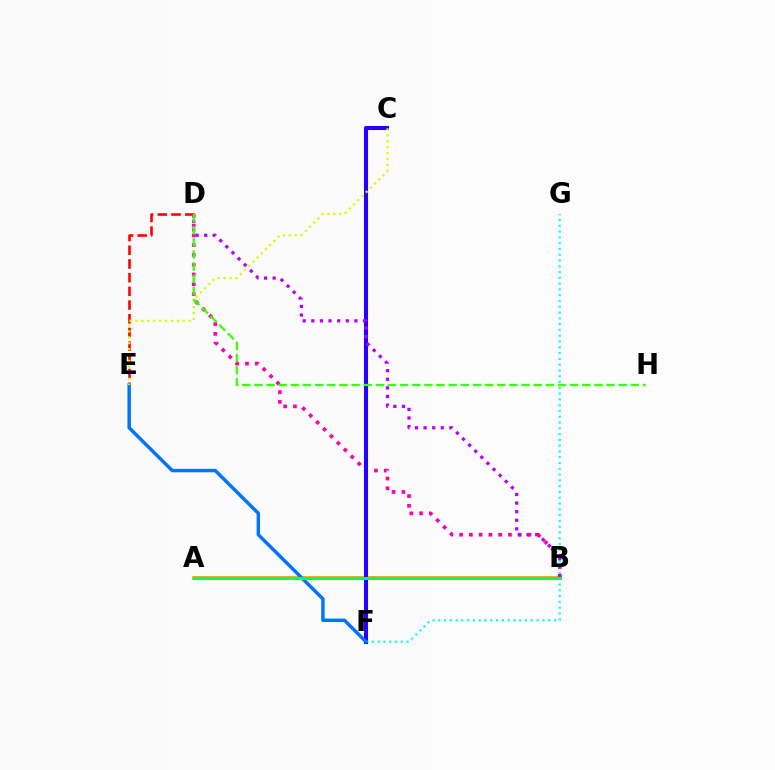{('B', 'D'): [{'color': '#ff00ac', 'line_style': 'dotted', 'thickness': 2.65}, {'color': '#b900ff', 'line_style': 'dotted', 'thickness': 2.34}], ('A', 'B'): [{'color': '#ff9400', 'line_style': 'solid', 'thickness': 2.63}, {'color': '#00ff5c', 'line_style': 'solid', 'thickness': 2.22}], ('C', 'F'): [{'color': '#2500ff', 'line_style': 'solid', 'thickness': 2.94}], ('D', 'E'): [{'color': '#ff0000', 'line_style': 'dashed', 'thickness': 1.86}], ('F', 'G'): [{'color': '#00fff6', 'line_style': 'dotted', 'thickness': 1.57}], ('E', 'F'): [{'color': '#0074ff', 'line_style': 'solid', 'thickness': 2.49}], ('C', 'E'): [{'color': '#d1ff00', 'line_style': 'dotted', 'thickness': 1.61}], ('D', 'H'): [{'color': '#3dff00', 'line_style': 'dashed', 'thickness': 1.65}]}